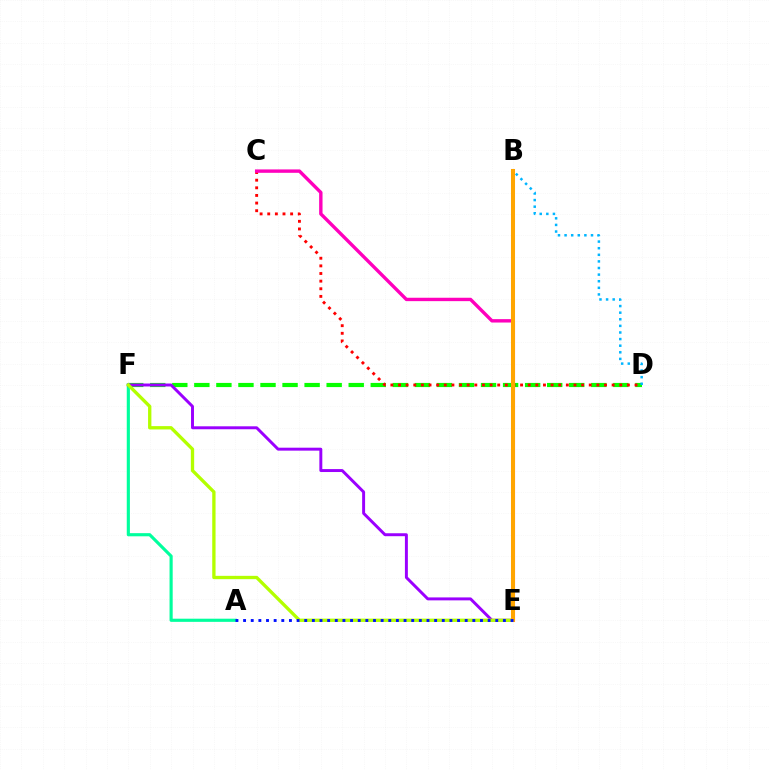{('D', 'F'): [{'color': '#08ff00', 'line_style': 'dashed', 'thickness': 3.0}], ('A', 'F'): [{'color': '#00ff9d', 'line_style': 'solid', 'thickness': 2.26}], ('C', 'D'): [{'color': '#ff0000', 'line_style': 'dotted', 'thickness': 2.07}], ('B', 'D'): [{'color': '#00b5ff', 'line_style': 'dotted', 'thickness': 1.79}], ('E', 'F'): [{'color': '#9b00ff', 'line_style': 'solid', 'thickness': 2.12}, {'color': '#b3ff00', 'line_style': 'solid', 'thickness': 2.39}], ('C', 'E'): [{'color': '#ff00bd', 'line_style': 'solid', 'thickness': 2.44}], ('B', 'E'): [{'color': '#ffa500', 'line_style': 'solid', 'thickness': 2.92}], ('A', 'E'): [{'color': '#0010ff', 'line_style': 'dotted', 'thickness': 2.08}]}